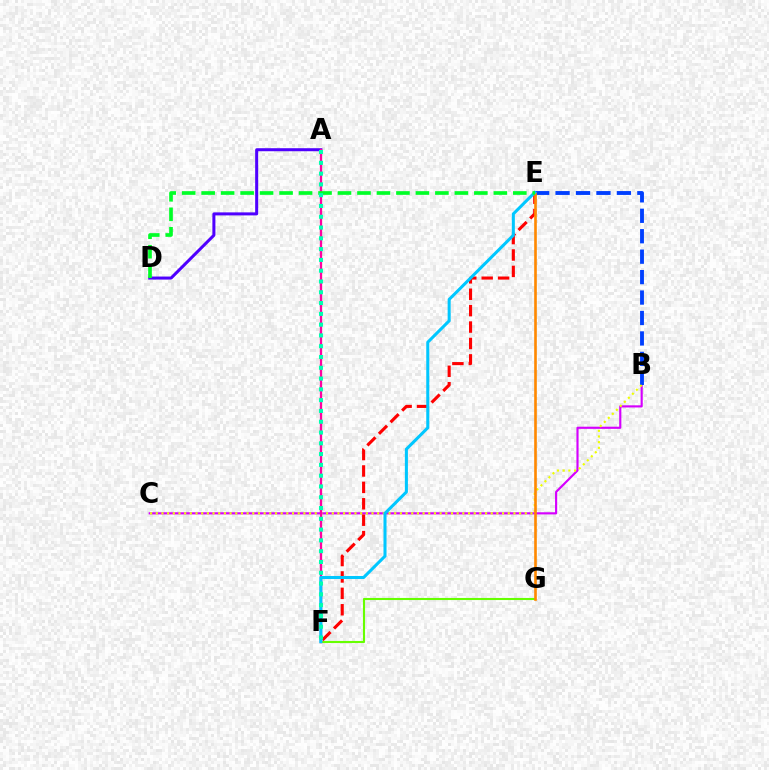{('B', 'C'): [{'color': '#d600ff', 'line_style': 'solid', 'thickness': 1.55}, {'color': '#eeff00', 'line_style': 'dotted', 'thickness': 1.54}], ('A', 'D'): [{'color': '#4f00ff', 'line_style': 'solid', 'thickness': 2.17}], ('E', 'F'): [{'color': '#ff0000', 'line_style': 'dashed', 'thickness': 2.23}, {'color': '#00c7ff', 'line_style': 'solid', 'thickness': 2.19}], ('B', 'E'): [{'color': '#003fff', 'line_style': 'dashed', 'thickness': 2.78}], ('F', 'G'): [{'color': '#66ff00', 'line_style': 'solid', 'thickness': 1.52}], ('E', 'G'): [{'color': '#ff8800', 'line_style': 'solid', 'thickness': 1.89}], ('A', 'F'): [{'color': '#ff00a0', 'line_style': 'solid', 'thickness': 1.66}, {'color': '#00ffaf', 'line_style': 'dotted', 'thickness': 2.93}], ('D', 'E'): [{'color': '#00ff27', 'line_style': 'dashed', 'thickness': 2.65}]}